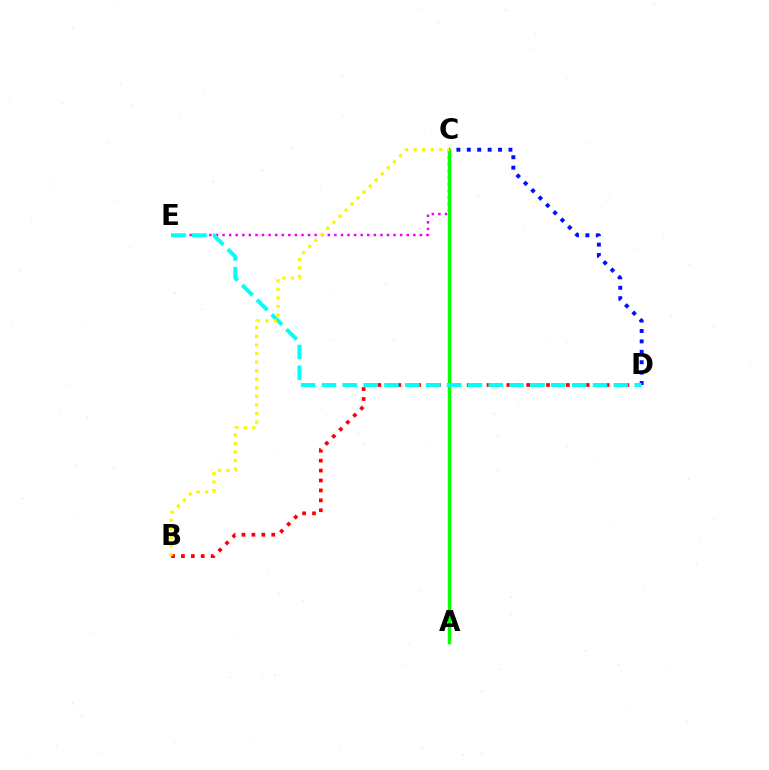{('C', 'D'): [{'color': '#0010ff', 'line_style': 'dotted', 'thickness': 2.83}], ('C', 'E'): [{'color': '#ee00ff', 'line_style': 'dotted', 'thickness': 1.79}], ('A', 'C'): [{'color': '#08ff00', 'line_style': 'solid', 'thickness': 2.48}], ('B', 'D'): [{'color': '#ff0000', 'line_style': 'dotted', 'thickness': 2.7}], ('D', 'E'): [{'color': '#00fff6', 'line_style': 'dashed', 'thickness': 2.83}], ('B', 'C'): [{'color': '#fcf500', 'line_style': 'dotted', 'thickness': 2.33}]}